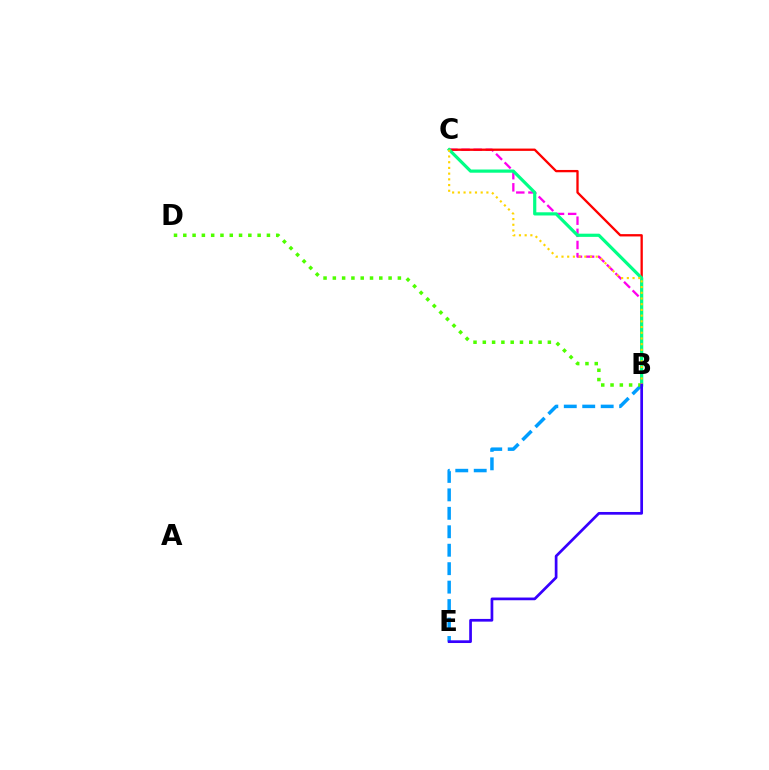{('B', 'E'): [{'color': '#009eff', 'line_style': 'dashed', 'thickness': 2.51}, {'color': '#3700ff', 'line_style': 'solid', 'thickness': 1.95}], ('B', 'C'): [{'color': '#ff00ed', 'line_style': 'dashed', 'thickness': 1.65}, {'color': '#ff0000', 'line_style': 'solid', 'thickness': 1.67}, {'color': '#00ff86', 'line_style': 'solid', 'thickness': 2.3}, {'color': '#ffd500', 'line_style': 'dotted', 'thickness': 1.55}], ('B', 'D'): [{'color': '#4fff00', 'line_style': 'dotted', 'thickness': 2.52}]}